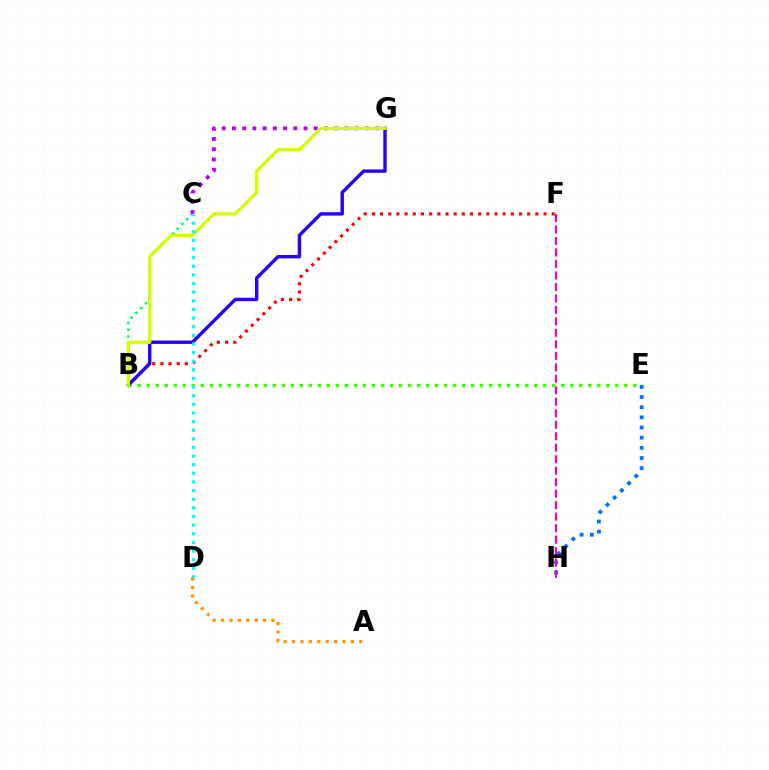{('B', 'C'): [{'color': '#00ff5c', 'line_style': 'dotted', 'thickness': 1.83}], ('B', 'F'): [{'color': '#ff0000', 'line_style': 'dotted', 'thickness': 2.22}], ('B', 'E'): [{'color': '#3dff00', 'line_style': 'dotted', 'thickness': 2.45}], ('E', 'H'): [{'color': '#0074ff', 'line_style': 'dotted', 'thickness': 2.76}], ('C', 'G'): [{'color': '#b900ff', 'line_style': 'dotted', 'thickness': 2.78}], ('B', 'G'): [{'color': '#2500ff', 'line_style': 'solid', 'thickness': 2.46}, {'color': '#d1ff00', 'line_style': 'solid', 'thickness': 2.35}], ('C', 'D'): [{'color': '#00fff6', 'line_style': 'dotted', 'thickness': 2.34}], ('A', 'D'): [{'color': '#ff9400', 'line_style': 'dotted', 'thickness': 2.28}], ('F', 'H'): [{'color': '#ff00ac', 'line_style': 'dashed', 'thickness': 1.56}]}